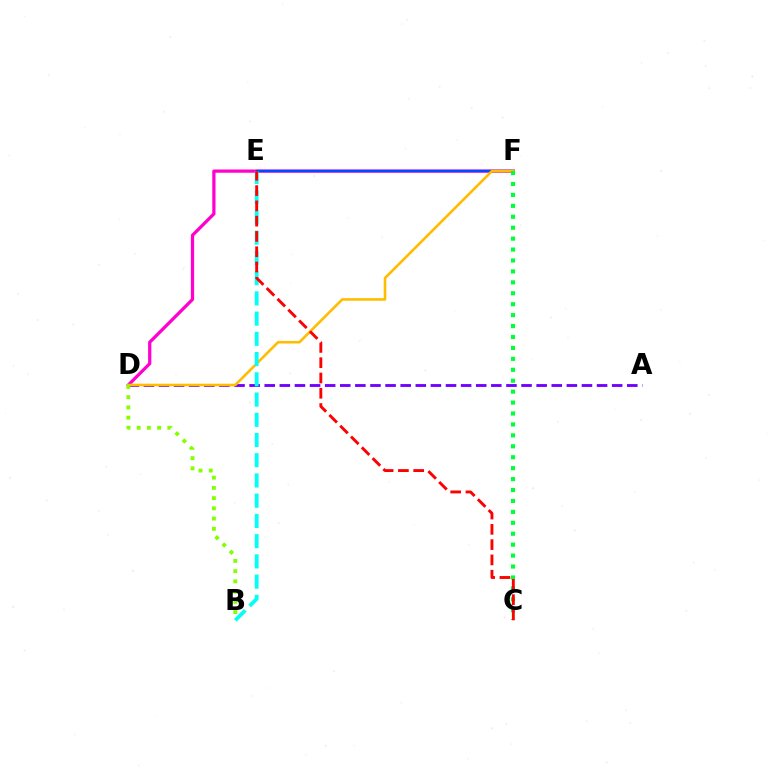{('D', 'F'): [{'color': '#ff00cf', 'line_style': 'solid', 'thickness': 2.33}, {'color': '#ffbd00', 'line_style': 'solid', 'thickness': 1.88}], ('E', 'F'): [{'color': '#004bff', 'line_style': 'solid', 'thickness': 1.73}], ('A', 'D'): [{'color': '#7200ff', 'line_style': 'dashed', 'thickness': 2.05}], ('C', 'F'): [{'color': '#00ff39', 'line_style': 'dotted', 'thickness': 2.97}], ('B', 'E'): [{'color': '#00fff6', 'line_style': 'dashed', 'thickness': 2.75}], ('B', 'D'): [{'color': '#84ff00', 'line_style': 'dotted', 'thickness': 2.78}], ('C', 'E'): [{'color': '#ff0000', 'line_style': 'dashed', 'thickness': 2.08}]}